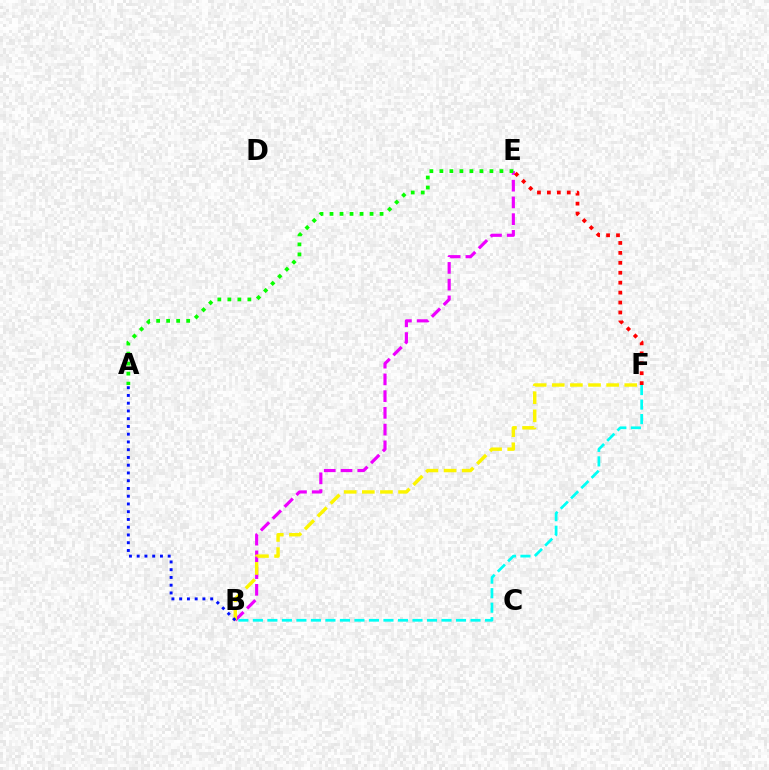{('B', 'E'): [{'color': '#ee00ff', 'line_style': 'dashed', 'thickness': 2.27}], ('E', 'F'): [{'color': '#ff0000', 'line_style': 'dotted', 'thickness': 2.7}], ('B', 'F'): [{'color': '#fcf500', 'line_style': 'dashed', 'thickness': 2.46}, {'color': '#00fff6', 'line_style': 'dashed', 'thickness': 1.97}], ('A', 'E'): [{'color': '#08ff00', 'line_style': 'dotted', 'thickness': 2.72}], ('A', 'B'): [{'color': '#0010ff', 'line_style': 'dotted', 'thickness': 2.11}]}